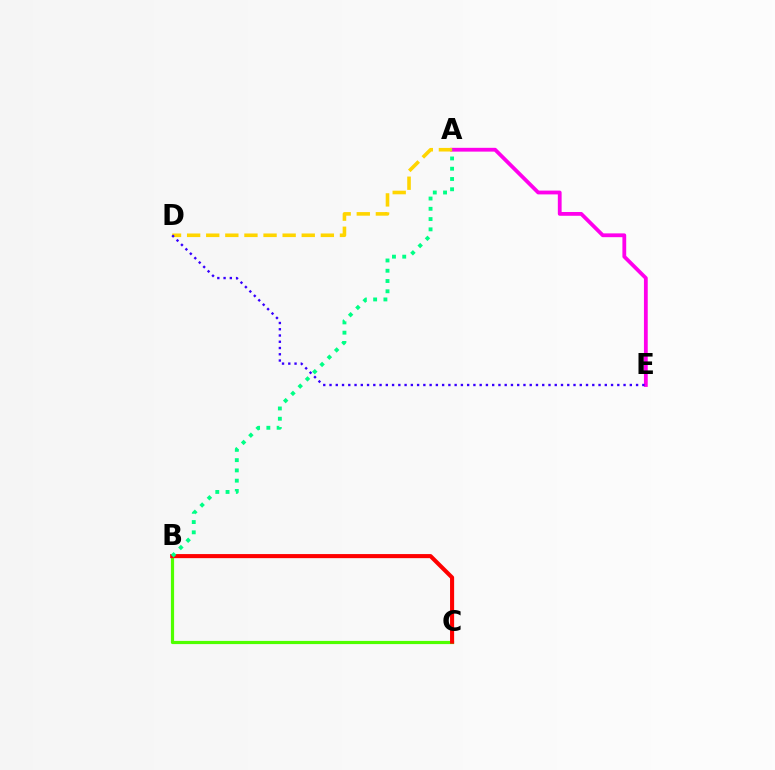{('B', 'C'): [{'color': '#009eff', 'line_style': 'dotted', 'thickness': 1.86}, {'color': '#4fff00', 'line_style': 'solid', 'thickness': 2.29}, {'color': '#ff0000', 'line_style': 'solid', 'thickness': 2.94}], ('A', 'E'): [{'color': '#ff00ed', 'line_style': 'solid', 'thickness': 2.73}], ('A', 'D'): [{'color': '#ffd500', 'line_style': 'dashed', 'thickness': 2.6}], ('A', 'B'): [{'color': '#00ff86', 'line_style': 'dotted', 'thickness': 2.79}], ('D', 'E'): [{'color': '#3700ff', 'line_style': 'dotted', 'thickness': 1.7}]}